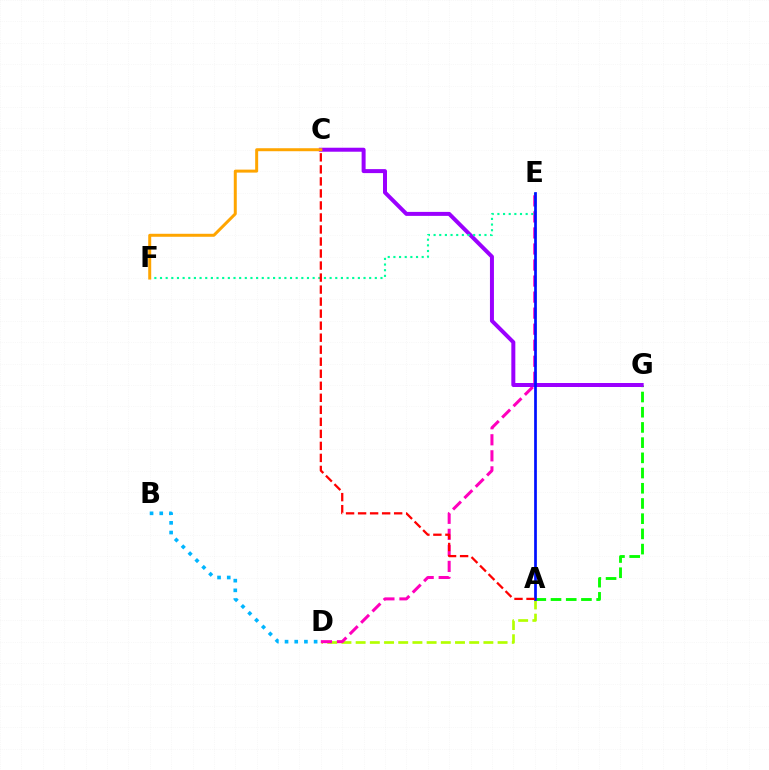{('A', 'G'): [{'color': '#08ff00', 'line_style': 'dashed', 'thickness': 2.07}], ('B', 'D'): [{'color': '#00b5ff', 'line_style': 'dotted', 'thickness': 2.63}], ('A', 'D'): [{'color': '#b3ff00', 'line_style': 'dashed', 'thickness': 1.93}], ('D', 'E'): [{'color': '#ff00bd', 'line_style': 'dashed', 'thickness': 2.18}], ('C', 'G'): [{'color': '#9b00ff', 'line_style': 'solid', 'thickness': 2.87}], ('E', 'F'): [{'color': '#00ff9d', 'line_style': 'dotted', 'thickness': 1.54}], ('A', 'E'): [{'color': '#0010ff', 'line_style': 'solid', 'thickness': 1.96}], ('C', 'F'): [{'color': '#ffa500', 'line_style': 'solid', 'thickness': 2.15}], ('A', 'C'): [{'color': '#ff0000', 'line_style': 'dashed', 'thickness': 1.63}]}